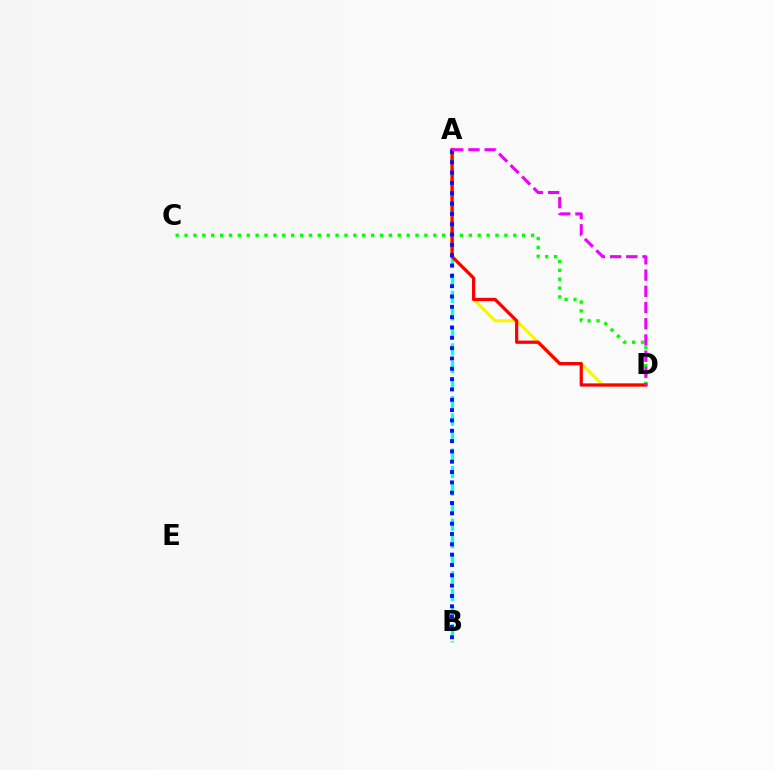{('A', 'D'): [{'color': '#fcf500', 'line_style': 'solid', 'thickness': 2.19}, {'color': '#ff0000', 'line_style': 'solid', 'thickness': 2.34}, {'color': '#ee00ff', 'line_style': 'dashed', 'thickness': 2.2}], ('C', 'D'): [{'color': '#08ff00', 'line_style': 'dotted', 'thickness': 2.41}], ('A', 'B'): [{'color': '#00fff6', 'line_style': 'dashed', 'thickness': 2.38}, {'color': '#0010ff', 'line_style': 'dotted', 'thickness': 2.81}]}